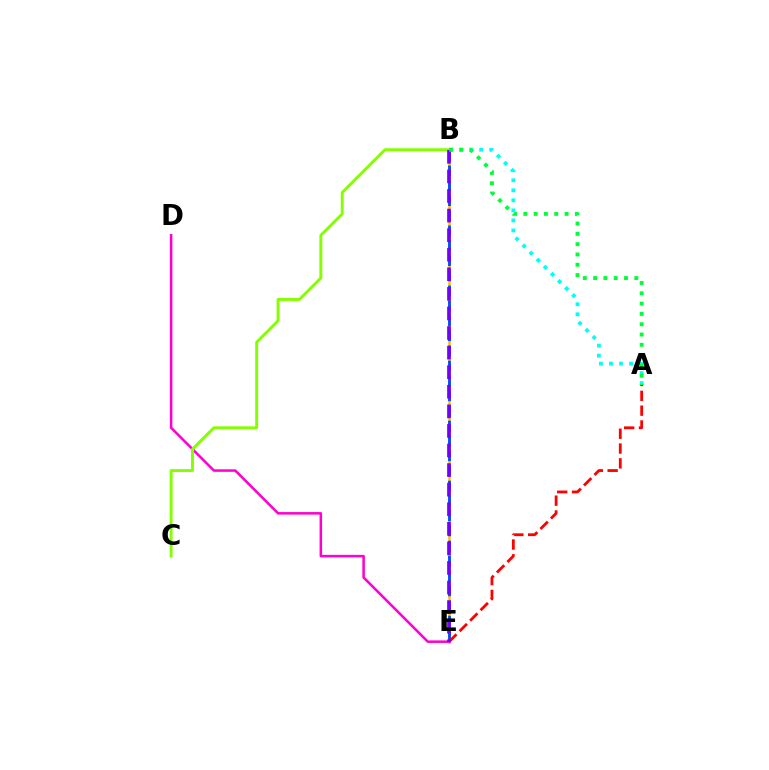{('B', 'E'): [{'color': '#ffbd00', 'line_style': 'solid', 'thickness': 1.81}, {'color': '#004bff', 'line_style': 'dashed', 'thickness': 2.04}, {'color': '#7200ff', 'line_style': 'dashed', 'thickness': 2.66}], ('D', 'E'): [{'color': '#ff00cf', 'line_style': 'solid', 'thickness': 1.82}], ('A', 'B'): [{'color': '#00fff6', 'line_style': 'dotted', 'thickness': 2.73}, {'color': '#00ff39', 'line_style': 'dotted', 'thickness': 2.8}], ('A', 'E'): [{'color': '#ff0000', 'line_style': 'dashed', 'thickness': 2.01}], ('B', 'C'): [{'color': '#84ff00', 'line_style': 'solid', 'thickness': 2.11}]}